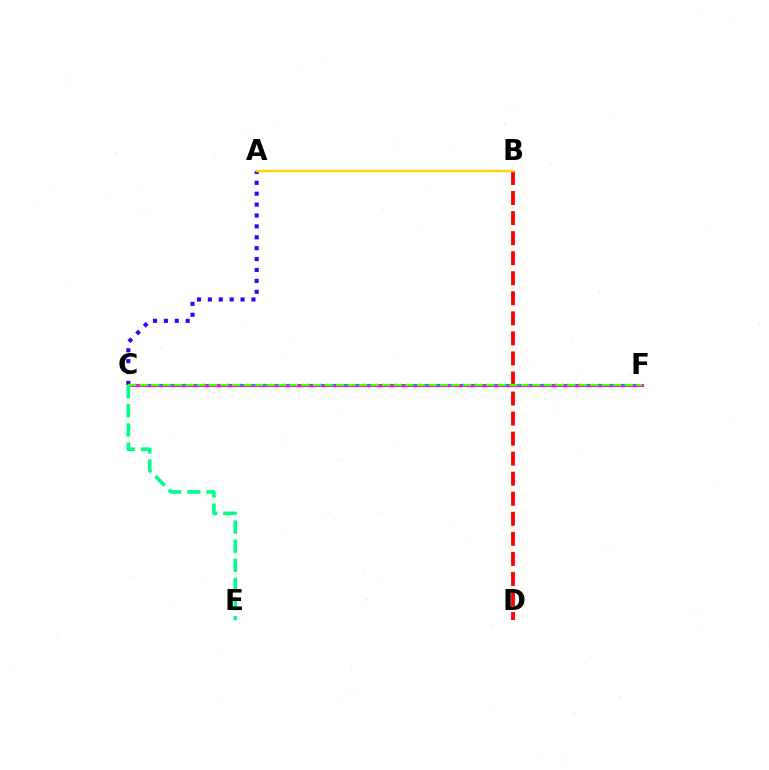{('B', 'D'): [{'color': '#ff0000', 'line_style': 'dashed', 'thickness': 2.72}], ('A', 'C'): [{'color': '#3700ff', 'line_style': 'dotted', 'thickness': 2.96}], ('A', 'B'): [{'color': '#ffd500', 'line_style': 'solid', 'thickness': 1.76}], ('C', 'F'): [{'color': '#ff00ed', 'line_style': 'solid', 'thickness': 2.11}, {'color': '#009eff', 'line_style': 'dotted', 'thickness': 1.68}, {'color': '#4fff00', 'line_style': 'dashed', 'thickness': 1.57}], ('C', 'E'): [{'color': '#00ff86', 'line_style': 'dashed', 'thickness': 2.6}]}